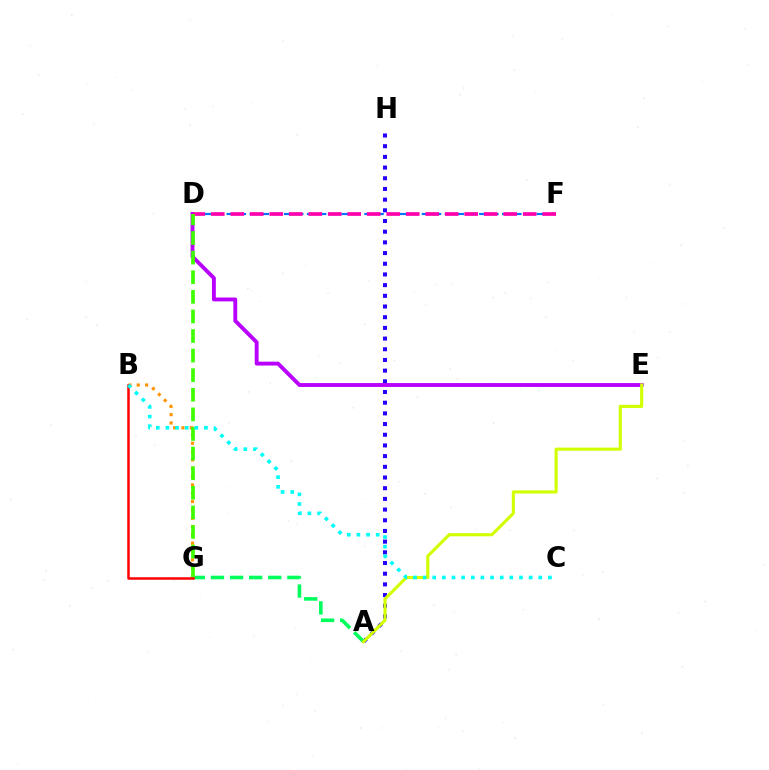{('A', 'H'): [{'color': '#2500ff', 'line_style': 'dotted', 'thickness': 2.9}], ('D', 'E'): [{'color': '#b900ff', 'line_style': 'solid', 'thickness': 2.8}], ('A', 'G'): [{'color': '#00ff5c', 'line_style': 'dashed', 'thickness': 2.6}], ('B', 'G'): [{'color': '#ff9400', 'line_style': 'dotted', 'thickness': 2.26}, {'color': '#ff0000', 'line_style': 'solid', 'thickness': 1.81}], ('D', 'F'): [{'color': '#0074ff', 'line_style': 'dashed', 'thickness': 1.56}, {'color': '#ff00ac', 'line_style': 'dashed', 'thickness': 2.65}], ('D', 'G'): [{'color': '#3dff00', 'line_style': 'dashed', 'thickness': 2.66}], ('A', 'E'): [{'color': '#d1ff00', 'line_style': 'solid', 'thickness': 2.23}], ('B', 'C'): [{'color': '#00fff6', 'line_style': 'dotted', 'thickness': 2.62}]}